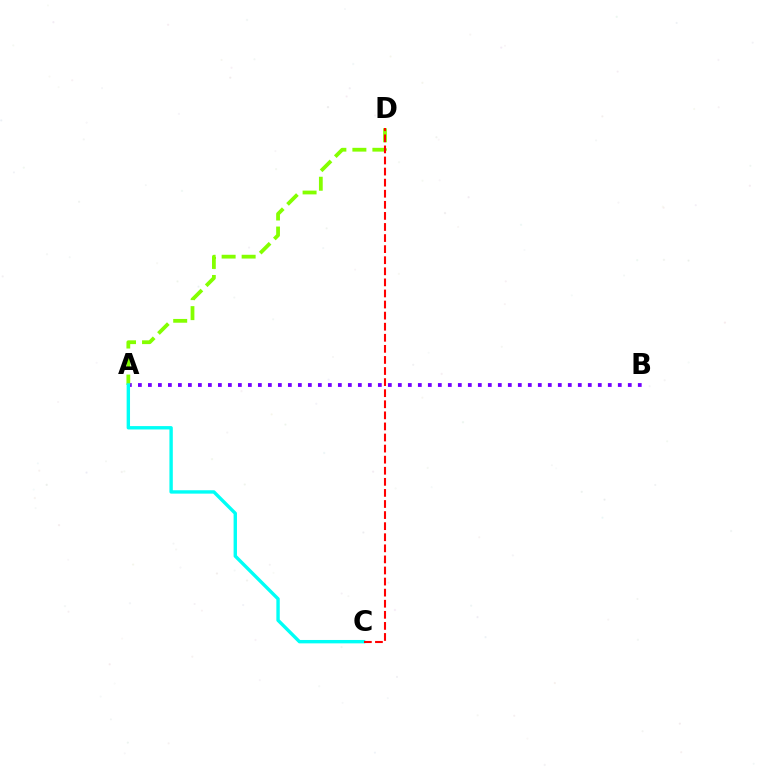{('A', 'B'): [{'color': '#7200ff', 'line_style': 'dotted', 'thickness': 2.72}], ('A', 'D'): [{'color': '#84ff00', 'line_style': 'dashed', 'thickness': 2.72}], ('A', 'C'): [{'color': '#00fff6', 'line_style': 'solid', 'thickness': 2.44}], ('C', 'D'): [{'color': '#ff0000', 'line_style': 'dashed', 'thickness': 1.51}]}